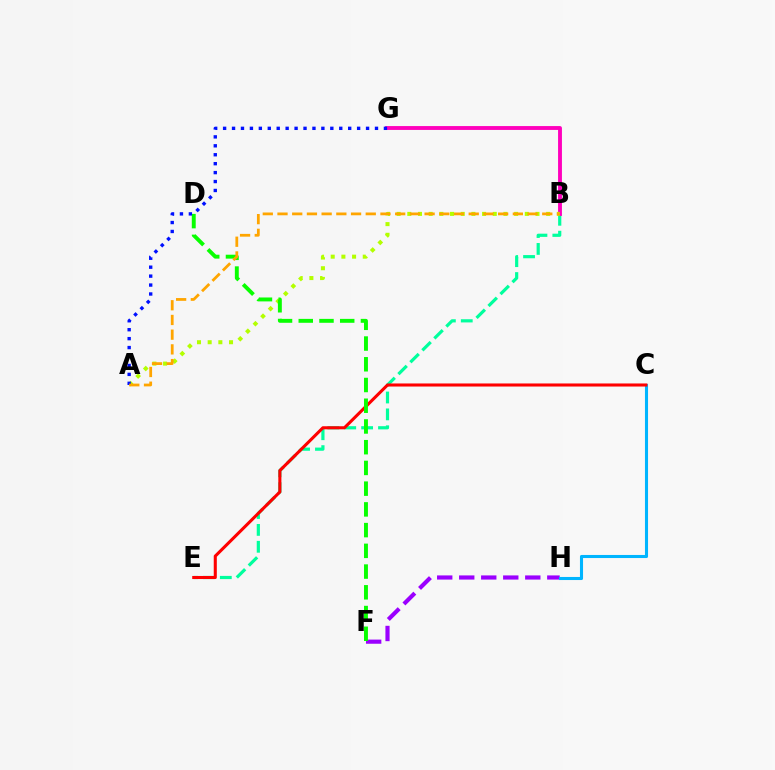{('B', 'E'): [{'color': '#00ff9d', 'line_style': 'dashed', 'thickness': 2.29}], ('F', 'H'): [{'color': '#9b00ff', 'line_style': 'dashed', 'thickness': 2.99}], ('B', 'G'): [{'color': '#ff00bd', 'line_style': 'solid', 'thickness': 2.79}], ('A', 'B'): [{'color': '#b3ff00', 'line_style': 'dotted', 'thickness': 2.9}, {'color': '#ffa500', 'line_style': 'dashed', 'thickness': 2.0}], ('C', 'H'): [{'color': '#00b5ff', 'line_style': 'solid', 'thickness': 2.22}], ('C', 'E'): [{'color': '#ff0000', 'line_style': 'solid', 'thickness': 2.21}], ('D', 'F'): [{'color': '#08ff00', 'line_style': 'dashed', 'thickness': 2.82}], ('A', 'G'): [{'color': '#0010ff', 'line_style': 'dotted', 'thickness': 2.43}]}